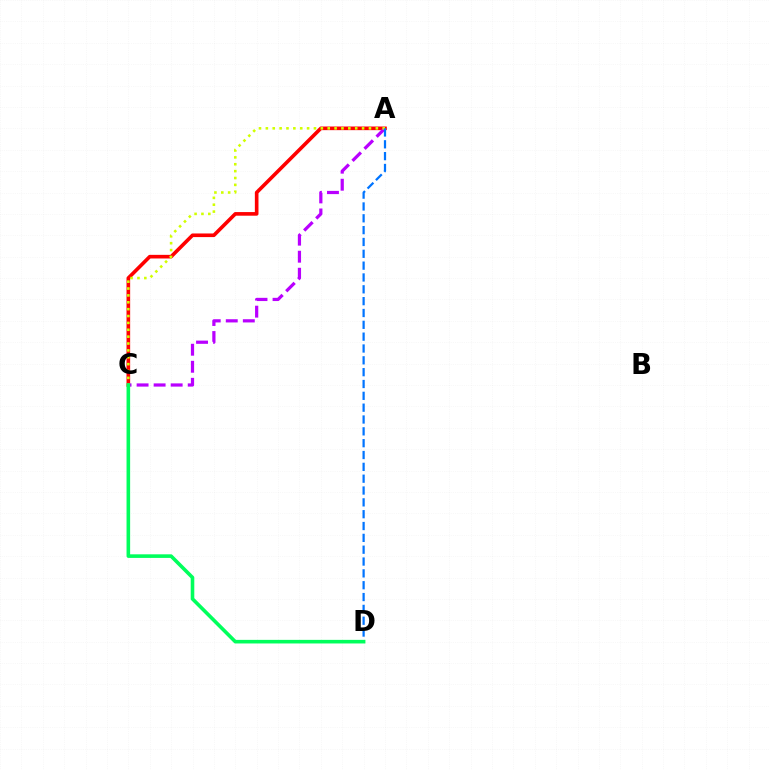{('A', 'C'): [{'color': '#ff0000', 'line_style': 'solid', 'thickness': 2.61}, {'color': '#b900ff', 'line_style': 'dashed', 'thickness': 2.31}, {'color': '#d1ff00', 'line_style': 'dotted', 'thickness': 1.87}], ('A', 'D'): [{'color': '#0074ff', 'line_style': 'dashed', 'thickness': 1.61}], ('C', 'D'): [{'color': '#00ff5c', 'line_style': 'solid', 'thickness': 2.59}]}